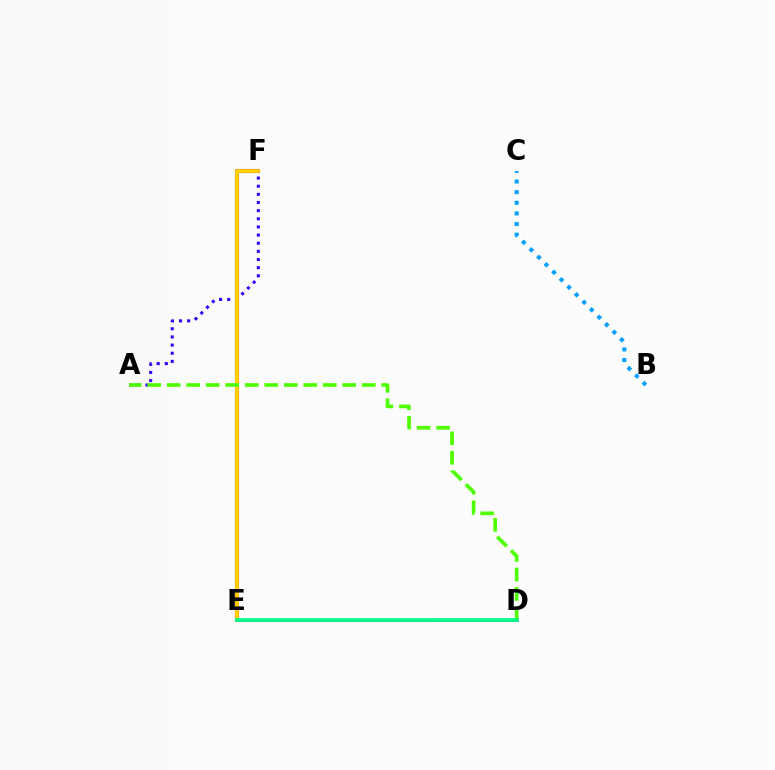{('A', 'F'): [{'color': '#3700ff', 'line_style': 'dotted', 'thickness': 2.21}], ('E', 'F'): [{'color': '#ff0000', 'line_style': 'solid', 'thickness': 2.93}, {'color': '#ffd500', 'line_style': 'solid', 'thickness': 2.69}], ('B', 'C'): [{'color': '#009eff', 'line_style': 'dotted', 'thickness': 2.89}], ('A', 'D'): [{'color': '#4fff00', 'line_style': 'dashed', 'thickness': 2.65}], ('D', 'E'): [{'color': '#ff00ed', 'line_style': 'solid', 'thickness': 2.18}, {'color': '#00ff86', 'line_style': 'solid', 'thickness': 2.68}]}